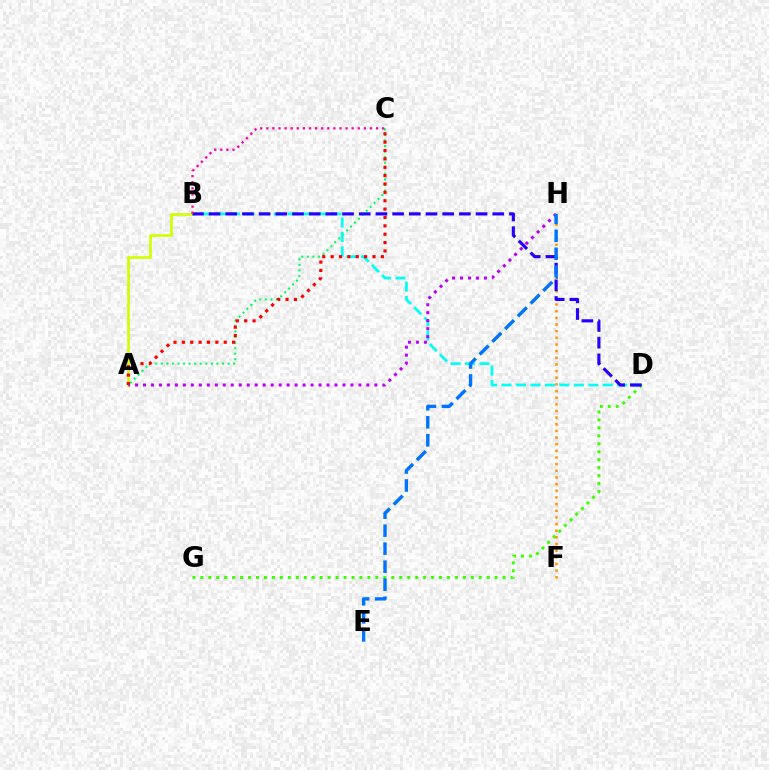{('D', 'G'): [{'color': '#3dff00', 'line_style': 'dotted', 'thickness': 2.16}], ('F', 'H'): [{'color': '#ff9400', 'line_style': 'dotted', 'thickness': 1.81}], ('A', 'C'): [{'color': '#00ff5c', 'line_style': 'dotted', 'thickness': 1.51}, {'color': '#ff0000', 'line_style': 'dotted', 'thickness': 2.27}], ('A', 'B'): [{'color': '#d1ff00', 'line_style': 'solid', 'thickness': 1.93}], ('B', 'D'): [{'color': '#00fff6', 'line_style': 'dashed', 'thickness': 1.96}, {'color': '#2500ff', 'line_style': 'dashed', 'thickness': 2.27}], ('A', 'H'): [{'color': '#b900ff', 'line_style': 'dotted', 'thickness': 2.17}], ('E', 'H'): [{'color': '#0074ff', 'line_style': 'dashed', 'thickness': 2.45}], ('B', 'C'): [{'color': '#ff00ac', 'line_style': 'dotted', 'thickness': 1.66}]}